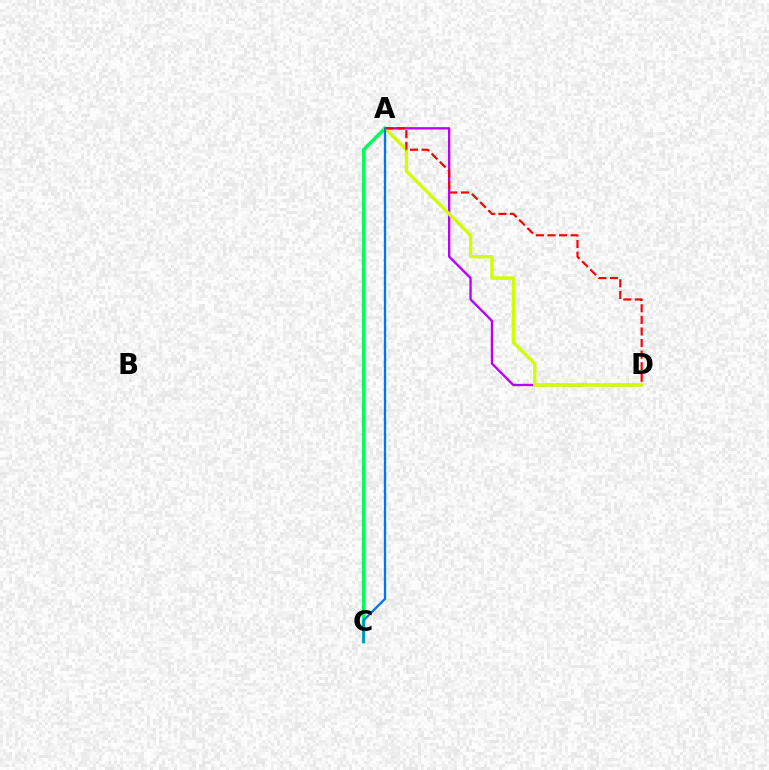{('A', 'D'): [{'color': '#b900ff', 'line_style': 'solid', 'thickness': 1.69}, {'color': '#d1ff00', 'line_style': 'solid', 'thickness': 2.4}, {'color': '#ff0000', 'line_style': 'dashed', 'thickness': 1.57}], ('A', 'C'): [{'color': '#00ff5c', 'line_style': 'solid', 'thickness': 2.5}, {'color': '#0074ff', 'line_style': 'solid', 'thickness': 1.65}]}